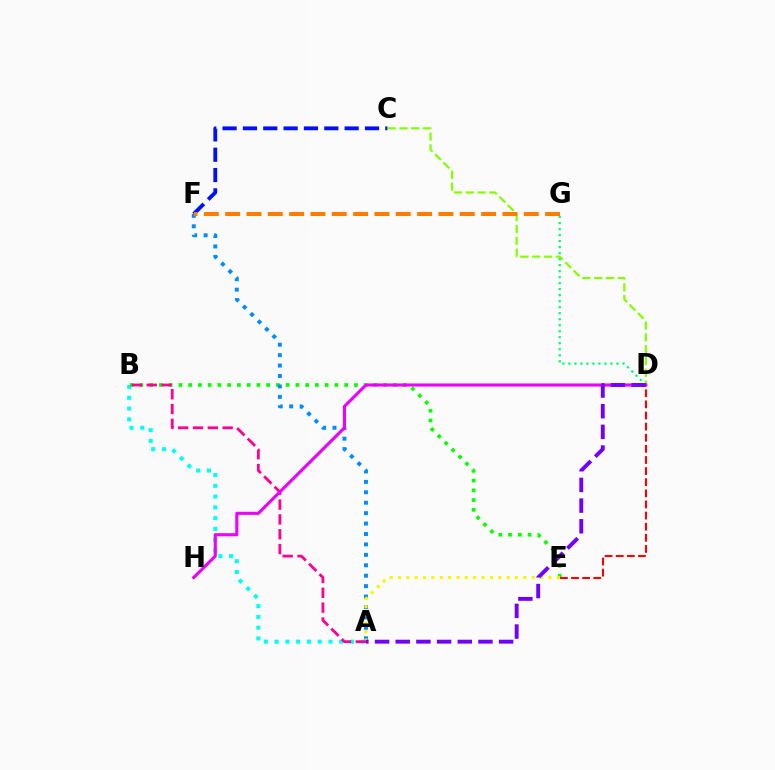{('A', 'B'): [{'color': '#00fff6', 'line_style': 'dotted', 'thickness': 2.93}, {'color': '#ff0094', 'line_style': 'dashed', 'thickness': 2.02}], ('C', 'F'): [{'color': '#0010ff', 'line_style': 'dashed', 'thickness': 2.76}], ('C', 'D'): [{'color': '#84ff00', 'line_style': 'dashed', 'thickness': 1.6}], ('B', 'E'): [{'color': '#08ff00', 'line_style': 'dotted', 'thickness': 2.65}], ('D', 'E'): [{'color': '#ff0000', 'line_style': 'dashed', 'thickness': 1.51}], ('D', 'G'): [{'color': '#00ff74', 'line_style': 'dotted', 'thickness': 1.63}], ('A', 'F'): [{'color': '#008cff', 'line_style': 'dotted', 'thickness': 2.83}], ('A', 'E'): [{'color': '#fcf500', 'line_style': 'dotted', 'thickness': 2.27}], ('D', 'H'): [{'color': '#ee00ff', 'line_style': 'solid', 'thickness': 2.24}], ('F', 'G'): [{'color': '#ff7c00', 'line_style': 'dashed', 'thickness': 2.9}], ('A', 'D'): [{'color': '#7200ff', 'line_style': 'dashed', 'thickness': 2.81}]}